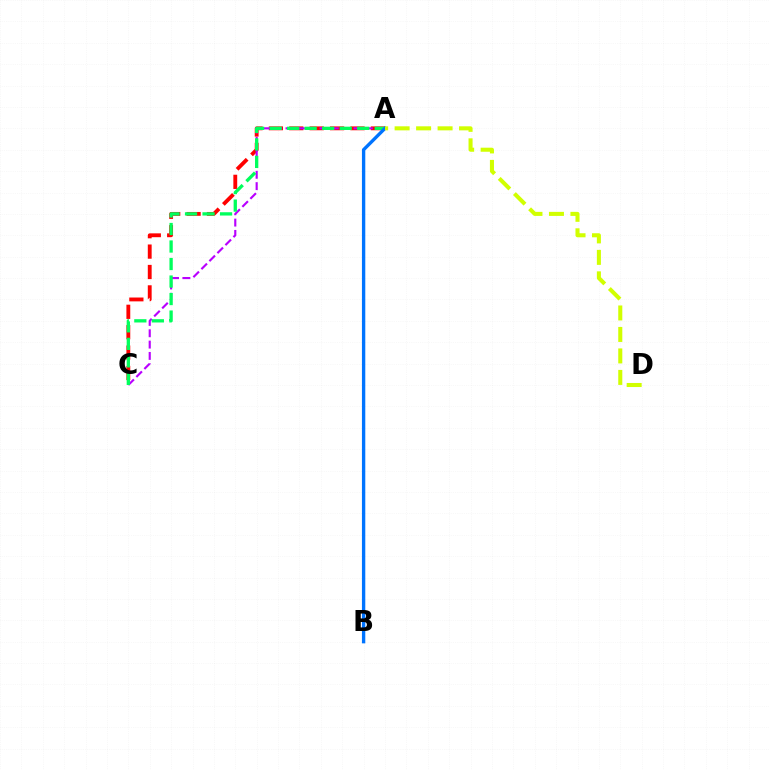{('A', 'C'): [{'color': '#ff0000', 'line_style': 'dashed', 'thickness': 2.77}, {'color': '#b900ff', 'line_style': 'dashed', 'thickness': 1.54}, {'color': '#00ff5c', 'line_style': 'dashed', 'thickness': 2.38}], ('A', 'B'): [{'color': '#0074ff', 'line_style': 'solid', 'thickness': 2.41}], ('A', 'D'): [{'color': '#d1ff00', 'line_style': 'dashed', 'thickness': 2.92}]}